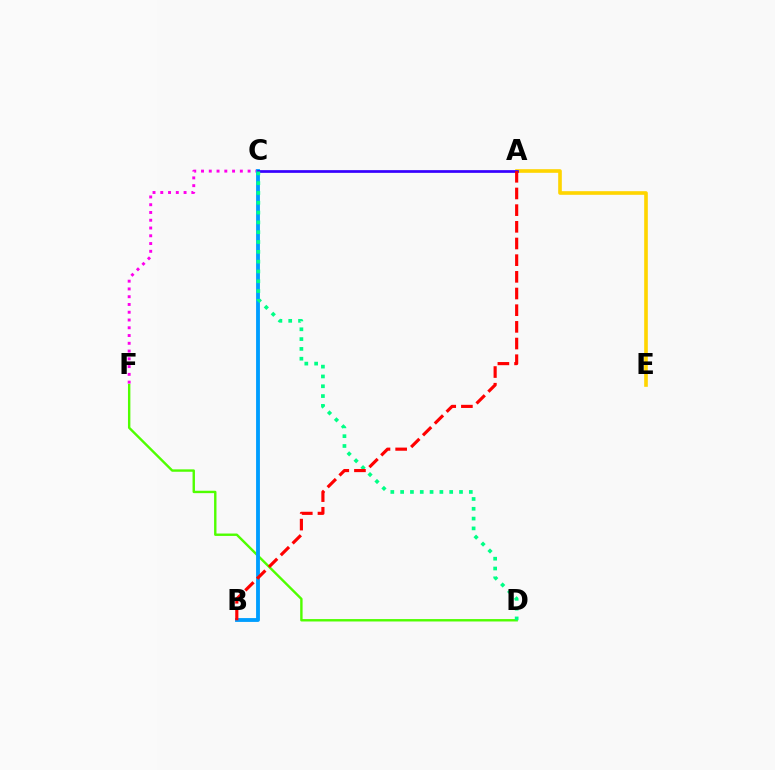{('D', 'F'): [{'color': '#4fff00', 'line_style': 'solid', 'thickness': 1.73}], ('C', 'F'): [{'color': '#ff00ed', 'line_style': 'dotted', 'thickness': 2.11}], ('A', 'E'): [{'color': '#ffd500', 'line_style': 'solid', 'thickness': 2.61}], ('B', 'C'): [{'color': '#009eff', 'line_style': 'solid', 'thickness': 2.77}], ('A', 'C'): [{'color': '#3700ff', 'line_style': 'solid', 'thickness': 1.95}], ('C', 'D'): [{'color': '#00ff86', 'line_style': 'dotted', 'thickness': 2.67}], ('A', 'B'): [{'color': '#ff0000', 'line_style': 'dashed', 'thickness': 2.27}]}